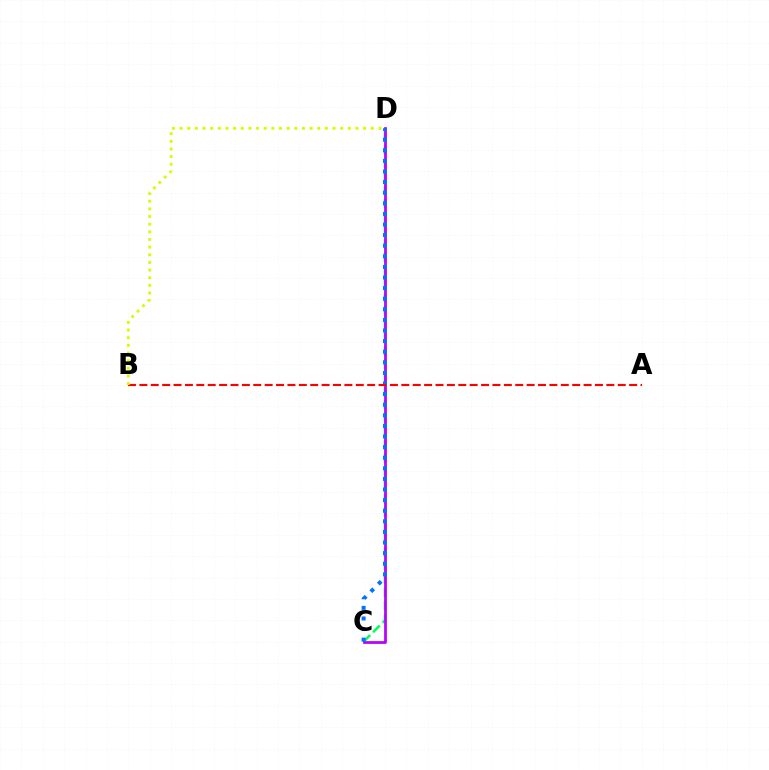{('C', 'D'): [{'color': '#00ff5c', 'line_style': 'dashed', 'thickness': 1.82}, {'color': '#b900ff', 'line_style': 'solid', 'thickness': 1.97}, {'color': '#0074ff', 'line_style': 'dotted', 'thickness': 2.88}], ('A', 'B'): [{'color': '#ff0000', 'line_style': 'dashed', 'thickness': 1.55}], ('B', 'D'): [{'color': '#d1ff00', 'line_style': 'dotted', 'thickness': 2.08}]}